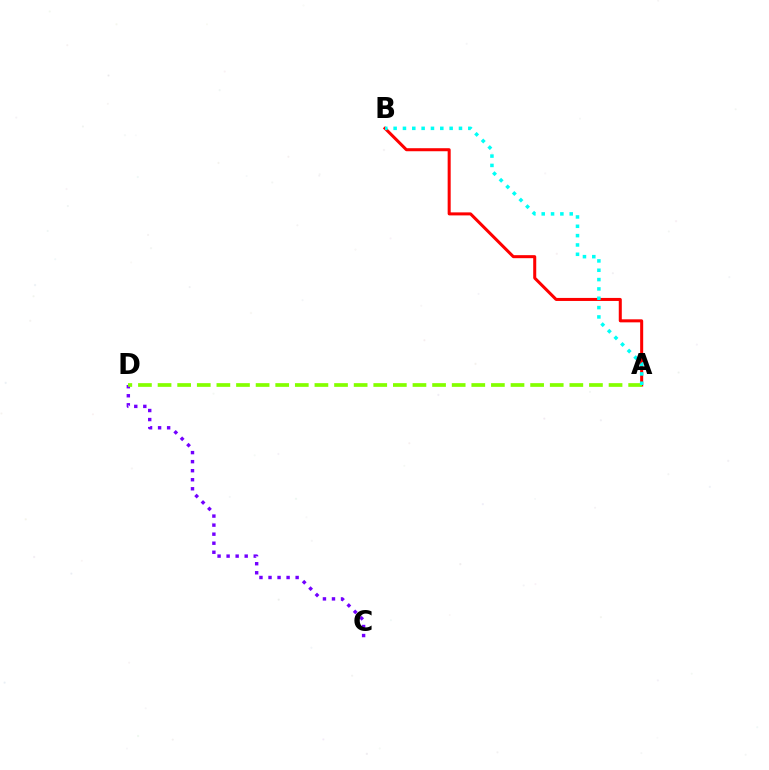{('C', 'D'): [{'color': '#7200ff', 'line_style': 'dotted', 'thickness': 2.46}], ('A', 'B'): [{'color': '#ff0000', 'line_style': 'solid', 'thickness': 2.18}, {'color': '#00fff6', 'line_style': 'dotted', 'thickness': 2.54}], ('A', 'D'): [{'color': '#84ff00', 'line_style': 'dashed', 'thickness': 2.66}]}